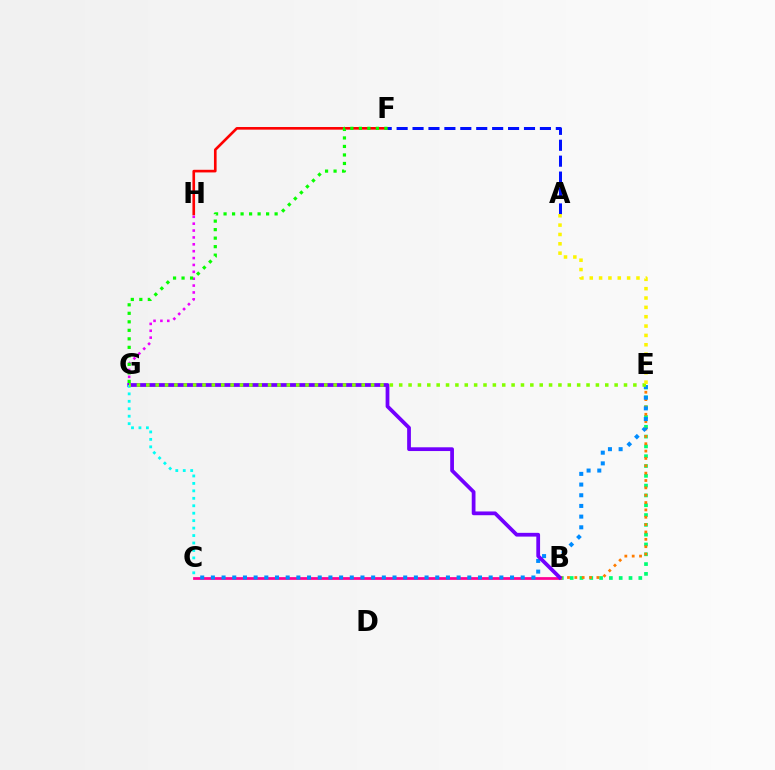{('B', 'E'): [{'color': '#00ff74', 'line_style': 'dotted', 'thickness': 2.66}, {'color': '#ff7c00', 'line_style': 'dotted', 'thickness': 2.0}], ('B', 'C'): [{'color': '#ff0094', 'line_style': 'solid', 'thickness': 1.97}], ('G', 'H'): [{'color': '#ee00ff', 'line_style': 'dotted', 'thickness': 1.87}], ('F', 'H'): [{'color': '#ff0000', 'line_style': 'solid', 'thickness': 1.9}], ('C', 'E'): [{'color': '#008cff', 'line_style': 'dotted', 'thickness': 2.9}], ('A', 'F'): [{'color': '#0010ff', 'line_style': 'dashed', 'thickness': 2.16}], ('B', 'G'): [{'color': '#7200ff', 'line_style': 'solid', 'thickness': 2.7}], ('C', 'G'): [{'color': '#00fff6', 'line_style': 'dotted', 'thickness': 2.02}], ('F', 'G'): [{'color': '#08ff00', 'line_style': 'dotted', 'thickness': 2.31}], ('E', 'G'): [{'color': '#84ff00', 'line_style': 'dotted', 'thickness': 2.54}], ('A', 'E'): [{'color': '#fcf500', 'line_style': 'dotted', 'thickness': 2.54}]}